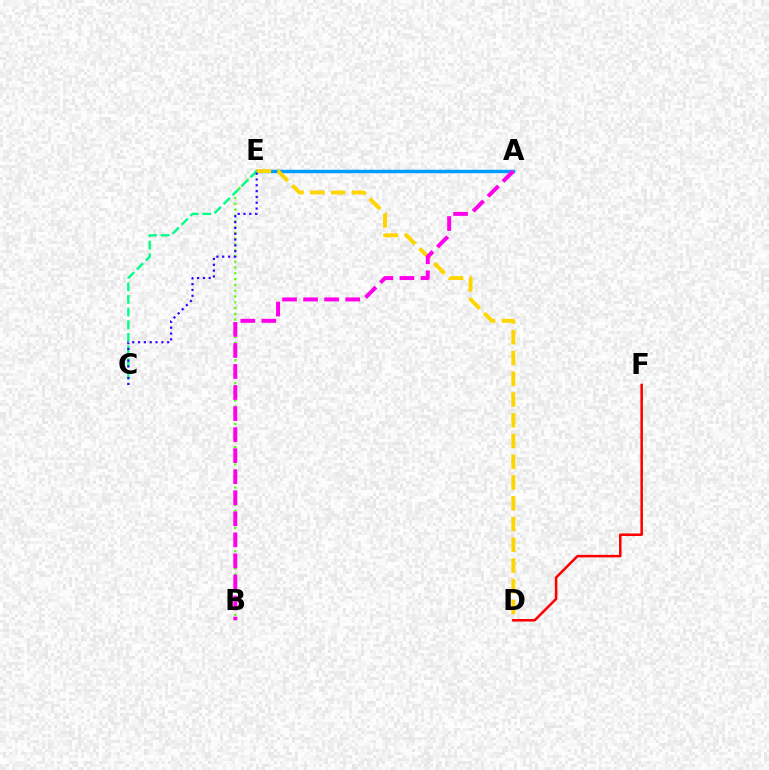{('A', 'E'): [{'color': '#009eff', 'line_style': 'solid', 'thickness': 2.49}], ('B', 'E'): [{'color': '#4fff00', 'line_style': 'dotted', 'thickness': 1.57}], ('C', 'E'): [{'color': '#00ff86', 'line_style': 'dashed', 'thickness': 1.72}, {'color': '#3700ff', 'line_style': 'dotted', 'thickness': 1.58}], ('D', 'E'): [{'color': '#ffd500', 'line_style': 'dashed', 'thickness': 2.82}], ('D', 'F'): [{'color': '#ff0000', 'line_style': 'solid', 'thickness': 1.82}], ('A', 'B'): [{'color': '#ff00ed', 'line_style': 'dashed', 'thickness': 2.86}]}